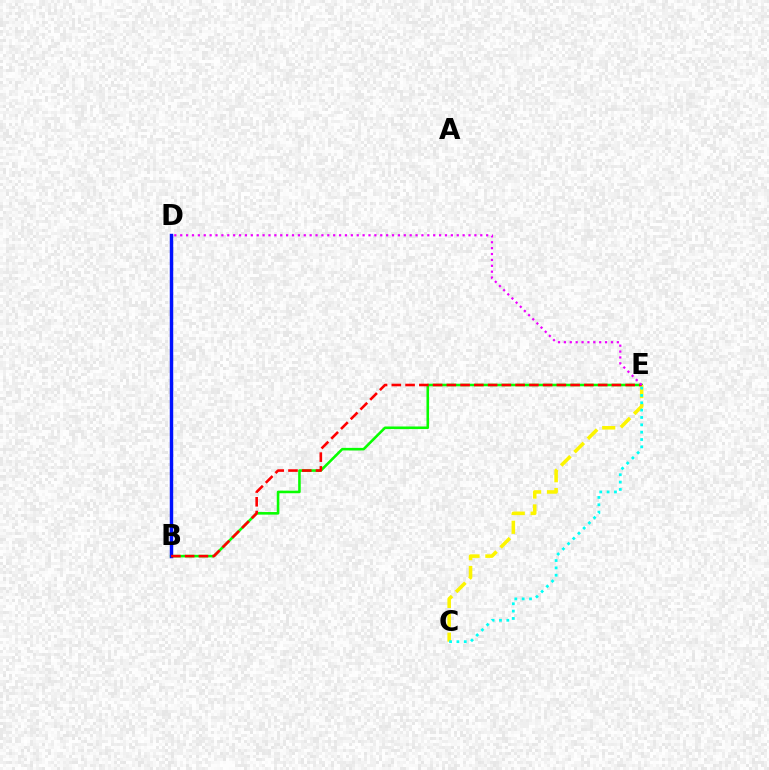{('B', 'E'): [{'color': '#08ff00', 'line_style': 'solid', 'thickness': 1.86}, {'color': '#ff0000', 'line_style': 'dashed', 'thickness': 1.87}], ('B', 'D'): [{'color': '#0010ff', 'line_style': 'solid', 'thickness': 2.48}], ('C', 'E'): [{'color': '#fcf500', 'line_style': 'dashed', 'thickness': 2.56}, {'color': '#00fff6', 'line_style': 'dotted', 'thickness': 2.0}], ('D', 'E'): [{'color': '#ee00ff', 'line_style': 'dotted', 'thickness': 1.6}]}